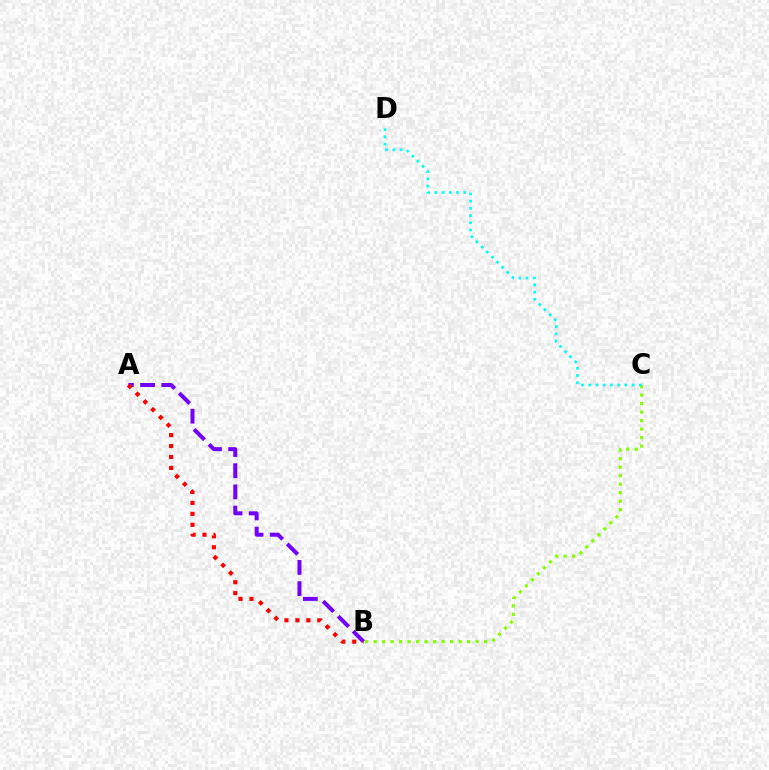{('A', 'B'): [{'color': '#7200ff', 'line_style': 'dashed', 'thickness': 2.88}, {'color': '#ff0000', 'line_style': 'dotted', 'thickness': 2.98}], ('B', 'C'): [{'color': '#84ff00', 'line_style': 'dotted', 'thickness': 2.31}], ('C', 'D'): [{'color': '#00fff6', 'line_style': 'dotted', 'thickness': 1.96}]}